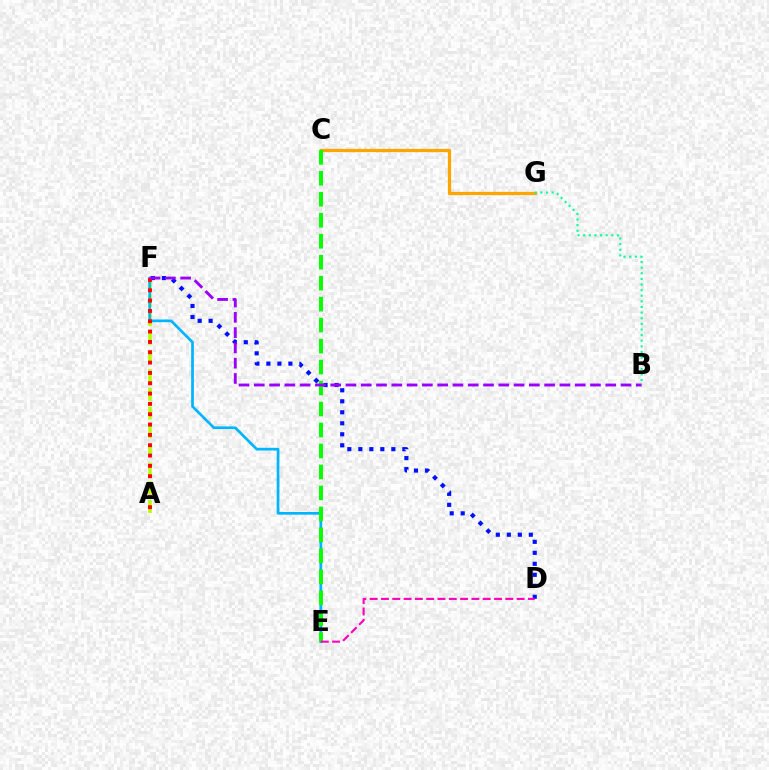{('C', 'G'): [{'color': '#ffa500', 'line_style': 'solid', 'thickness': 2.33}], ('A', 'F'): [{'color': '#b3ff00', 'line_style': 'dashed', 'thickness': 2.54}, {'color': '#ff0000', 'line_style': 'dotted', 'thickness': 2.81}], ('D', 'F'): [{'color': '#0010ff', 'line_style': 'dotted', 'thickness': 2.99}], ('E', 'F'): [{'color': '#00b5ff', 'line_style': 'solid', 'thickness': 1.95}], ('C', 'E'): [{'color': '#08ff00', 'line_style': 'dashed', 'thickness': 2.85}], ('B', 'F'): [{'color': '#9b00ff', 'line_style': 'dashed', 'thickness': 2.08}], ('D', 'E'): [{'color': '#ff00bd', 'line_style': 'dashed', 'thickness': 1.54}], ('B', 'G'): [{'color': '#00ff9d', 'line_style': 'dotted', 'thickness': 1.53}]}